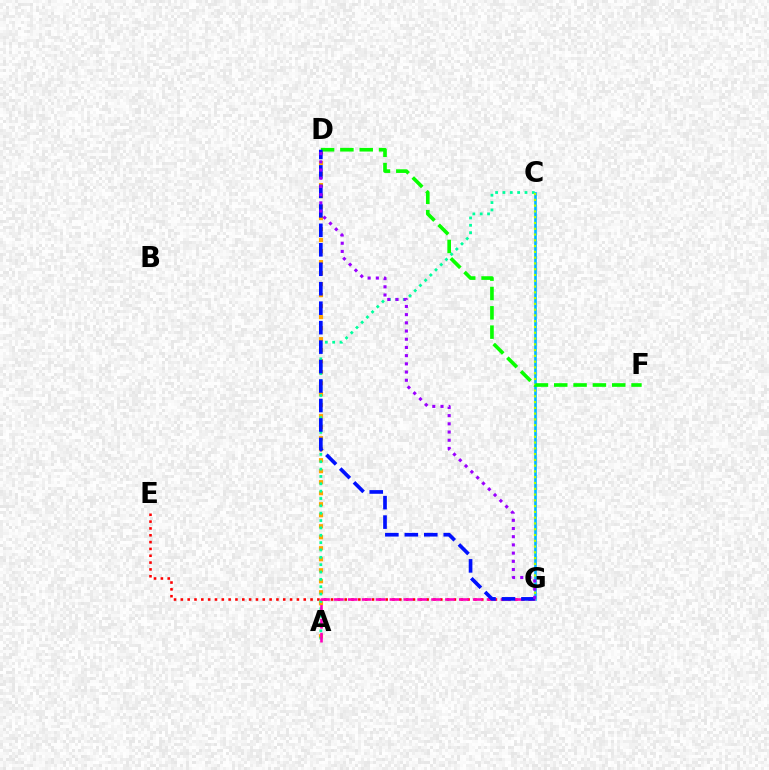{('A', 'D'): [{'color': '#ffa500', 'line_style': 'dotted', 'thickness': 2.99}], ('C', 'G'): [{'color': '#00b5ff', 'line_style': 'solid', 'thickness': 1.9}, {'color': '#b3ff00', 'line_style': 'dotted', 'thickness': 1.57}], ('E', 'G'): [{'color': '#ff0000', 'line_style': 'dotted', 'thickness': 1.85}], ('A', 'C'): [{'color': '#00ff9d', 'line_style': 'dotted', 'thickness': 2.0}], ('D', 'F'): [{'color': '#08ff00', 'line_style': 'dashed', 'thickness': 2.63}], ('A', 'G'): [{'color': '#ff00bd', 'line_style': 'dashed', 'thickness': 1.89}], ('D', 'G'): [{'color': '#0010ff', 'line_style': 'dashed', 'thickness': 2.64}, {'color': '#9b00ff', 'line_style': 'dotted', 'thickness': 2.23}]}